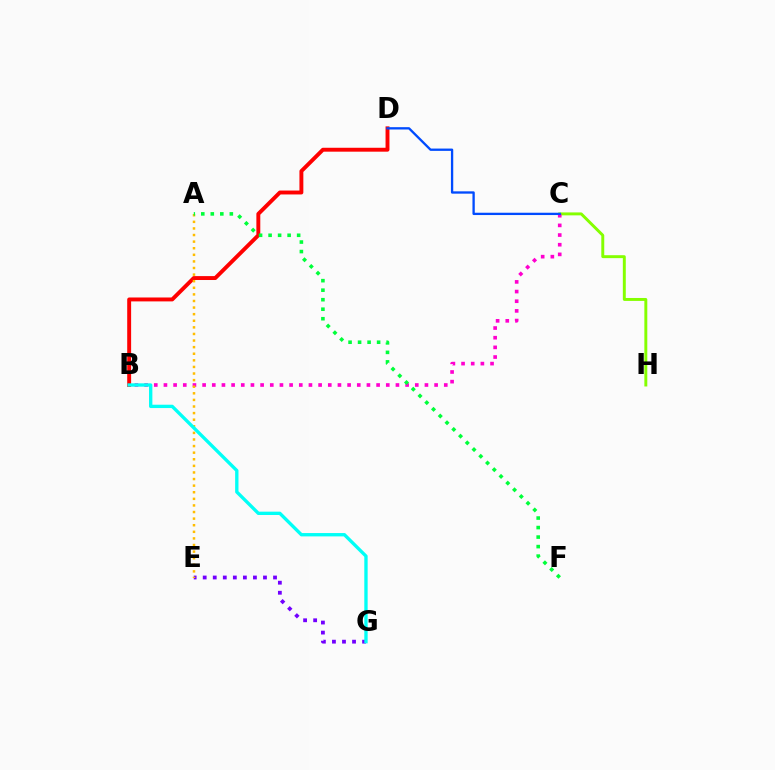{('B', 'D'): [{'color': '#ff0000', 'line_style': 'solid', 'thickness': 2.81}], ('C', 'H'): [{'color': '#84ff00', 'line_style': 'solid', 'thickness': 2.12}], ('B', 'C'): [{'color': '#ff00cf', 'line_style': 'dotted', 'thickness': 2.63}], ('E', 'G'): [{'color': '#7200ff', 'line_style': 'dotted', 'thickness': 2.73}], ('A', 'E'): [{'color': '#ffbd00', 'line_style': 'dotted', 'thickness': 1.79}], ('A', 'F'): [{'color': '#00ff39', 'line_style': 'dotted', 'thickness': 2.59}], ('C', 'D'): [{'color': '#004bff', 'line_style': 'solid', 'thickness': 1.67}], ('B', 'G'): [{'color': '#00fff6', 'line_style': 'solid', 'thickness': 2.4}]}